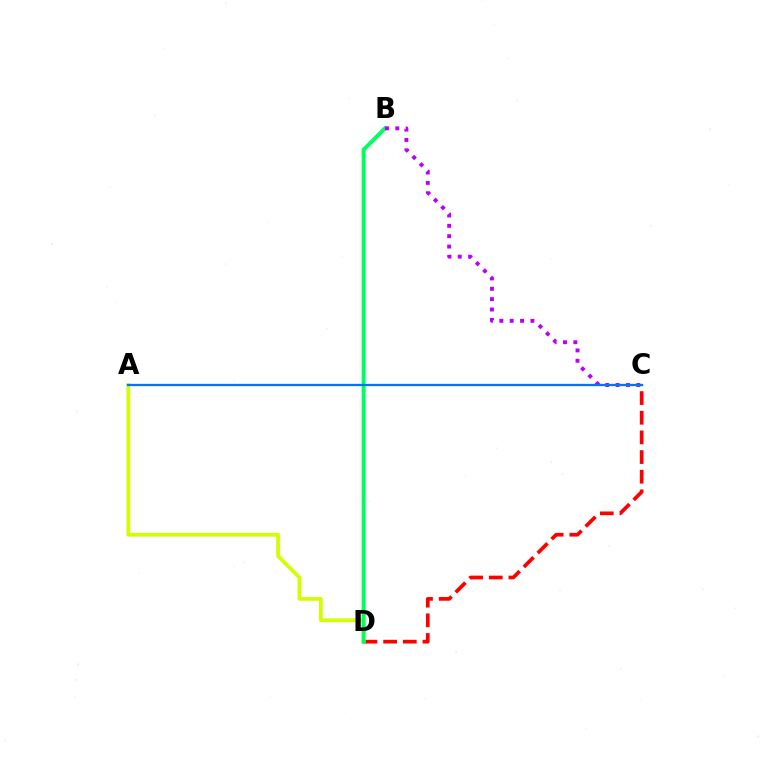{('C', 'D'): [{'color': '#ff0000', 'line_style': 'dashed', 'thickness': 2.67}], ('A', 'D'): [{'color': '#d1ff00', 'line_style': 'solid', 'thickness': 2.71}], ('B', 'D'): [{'color': '#00ff5c', 'line_style': 'solid', 'thickness': 2.84}], ('B', 'C'): [{'color': '#b900ff', 'line_style': 'dotted', 'thickness': 2.81}], ('A', 'C'): [{'color': '#0074ff', 'line_style': 'solid', 'thickness': 1.64}]}